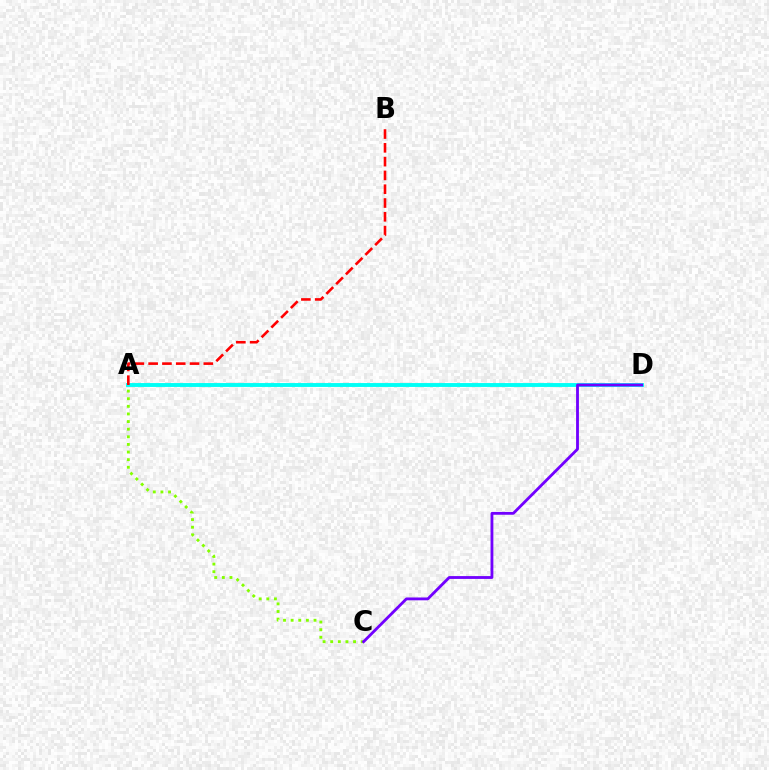{('A', 'D'): [{'color': '#00fff6', 'line_style': 'solid', 'thickness': 2.79}], ('A', 'C'): [{'color': '#84ff00', 'line_style': 'dotted', 'thickness': 2.07}], ('C', 'D'): [{'color': '#7200ff', 'line_style': 'solid', 'thickness': 2.04}], ('A', 'B'): [{'color': '#ff0000', 'line_style': 'dashed', 'thickness': 1.87}]}